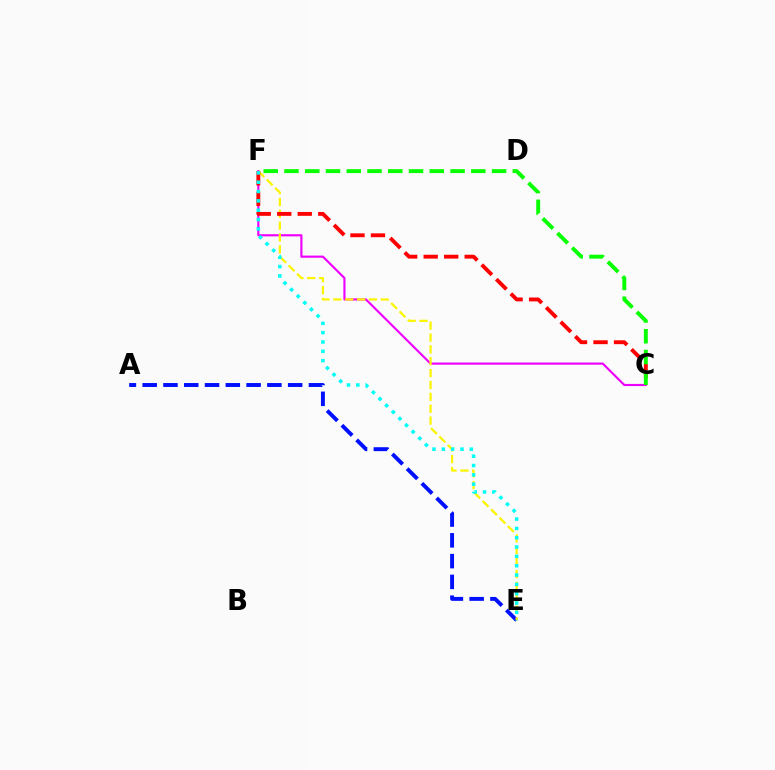{('A', 'E'): [{'color': '#0010ff', 'line_style': 'dashed', 'thickness': 2.82}], ('C', 'F'): [{'color': '#ee00ff', 'line_style': 'solid', 'thickness': 1.55}, {'color': '#ff0000', 'line_style': 'dashed', 'thickness': 2.79}, {'color': '#08ff00', 'line_style': 'dashed', 'thickness': 2.82}], ('E', 'F'): [{'color': '#fcf500', 'line_style': 'dashed', 'thickness': 1.61}, {'color': '#00fff6', 'line_style': 'dotted', 'thickness': 2.54}]}